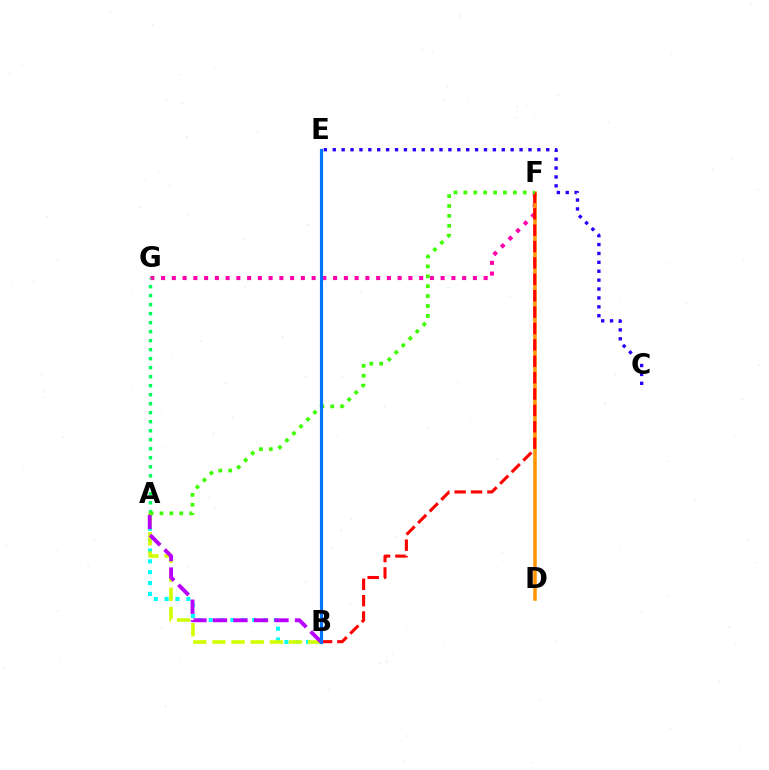{('A', 'B'): [{'color': '#00fff6', 'line_style': 'dotted', 'thickness': 2.95}, {'color': '#d1ff00', 'line_style': 'dashed', 'thickness': 2.6}, {'color': '#b900ff', 'line_style': 'dashed', 'thickness': 2.79}], ('F', 'G'): [{'color': '#ff00ac', 'line_style': 'dotted', 'thickness': 2.92}], ('A', 'G'): [{'color': '#00ff5c', 'line_style': 'dotted', 'thickness': 2.45}], ('D', 'F'): [{'color': '#ff9400', 'line_style': 'solid', 'thickness': 2.53}], ('B', 'F'): [{'color': '#ff0000', 'line_style': 'dashed', 'thickness': 2.23}], ('A', 'F'): [{'color': '#3dff00', 'line_style': 'dotted', 'thickness': 2.69}], ('C', 'E'): [{'color': '#2500ff', 'line_style': 'dotted', 'thickness': 2.42}], ('B', 'E'): [{'color': '#0074ff', 'line_style': 'solid', 'thickness': 2.27}]}